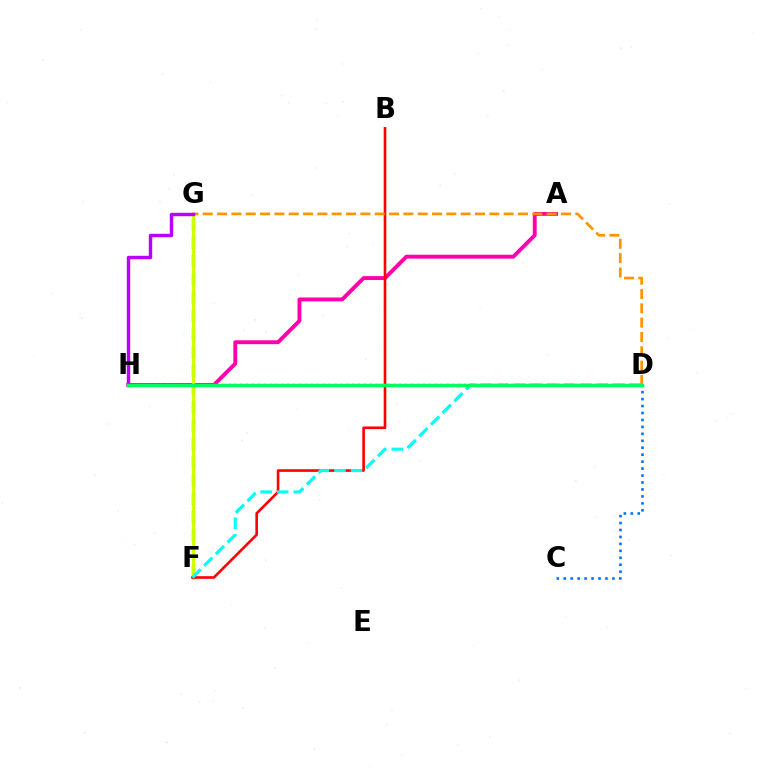{('C', 'D'): [{'color': '#0074ff', 'line_style': 'dotted', 'thickness': 1.89}], ('A', 'H'): [{'color': '#ff00ac', 'line_style': 'solid', 'thickness': 2.8}], ('F', 'G'): [{'color': '#3dff00', 'line_style': 'dashed', 'thickness': 2.49}, {'color': '#d1ff00', 'line_style': 'solid', 'thickness': 2.09}], ('D', 'H'): [{'color': '#2500ff', 'line_style': 'dotted', 'thickness': 1.6}, {'color': '#00ff5c', 'line_style': 'solid', 'thickness': 2.5}], ('B', 'F'): [{'color': '#ff0000', 'line_style': 'solid', 'thickness': 1.89}], ('D', 'F'): [{'color': '#00fff6', 'line_style': 'dashed', 'thickness': 2.25}], ('D', 'G'): [{'color': '#ff9400', 'line_style': 'dashed', 'thickness': 1.95}], ('G', 'H'): [{'color': '#b900ff', 'line_style': 'solid', 'thickness': 2.46}]}